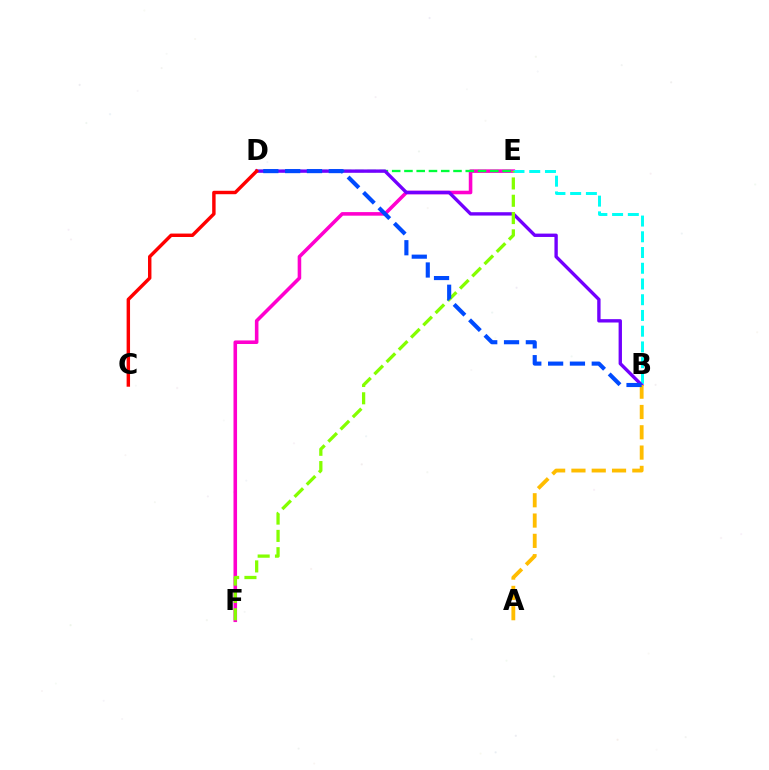{('E', 'F'): [{'color': '#ff00cf', 'line_style': 'solid', 'thickness': 2.57}, {'color': '#84ff00', 'line_style': 'dashed', 'thickness': 2.35}], ('D', 'E'): [{'color': '#00ff39', 'line_style': 'dashed', 'thickness': 1.67}], ('B', 'E'): [{'color': '#00fff6', 'line_style': 'dashed', 'thickness': 2.14}], ('B', 'D'): [{'color': '#7200ff', 'line_style': 'solid', 'thickness': 2.42}, {'color': '#004bff', 'line_style': 'dashed', 'thickness': 2.96}], ('A', 'B'): [{'color': '#ffbd00', 'line_style': 'dashed', 'thickness': 2.76}], ('C', 'D'): [{'color': '#ff0000', 'line_style': 'solid', 'thickness': 2.47}]}